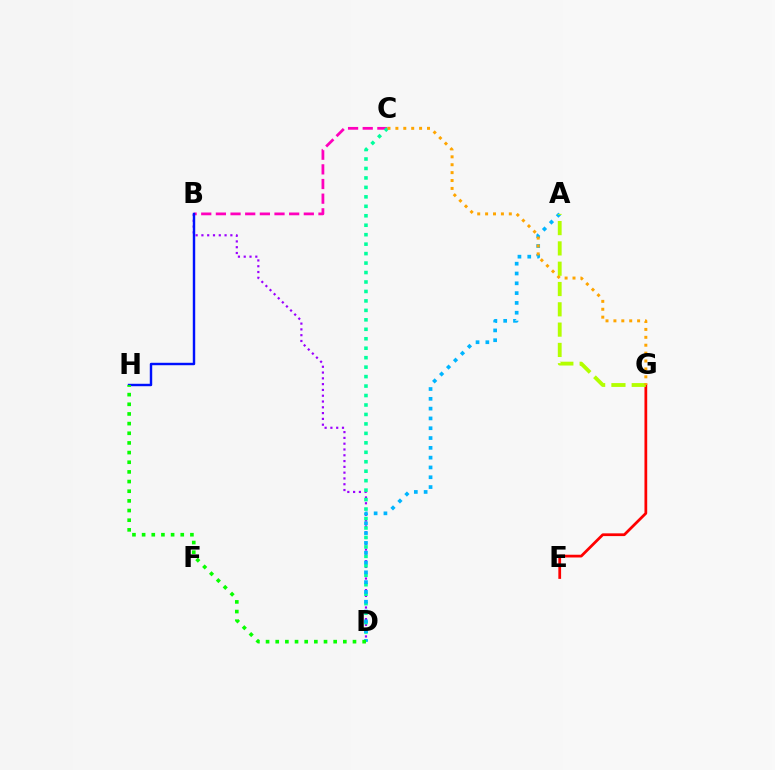{('B', 'D'): [{'color': '#9b00ff', 'line_style': 'dotted', 'thickness': 1.57}], ('B', 'C'): [{'color': '#ff00bd', 'line_style': 'dashed', 'thickness': 1.99}], ('C', 'D'): [{'color': '#00ff9d', 'line_style': 'dotted', 'thickness': 2.57}], ('A', 'D'): [{'color': '#00b5ff', 'line_style': 'dotted', 'thickness': 2.66}], ('E', 'G'): [{'color': '#ff0000', 'line_style': 'solid', 'thickness': 1.98}], ('B', 'H'): [{'color': '#0010ff', 'line_style': 'solid', 'thickness': 1.75}], ('A', 'G'): [{'color': '#b3ff00', 'line_style': 'dashed', 'thickness': 2.76}], ('C', 'G'): [{'color': '#ffa500', 'line_style': 'dotted', 'thickness': 2.15}], ('D', 'H'): [{'color': '#08ff00', 'line_style': 'dotted', 'thickness': 2.62}]}